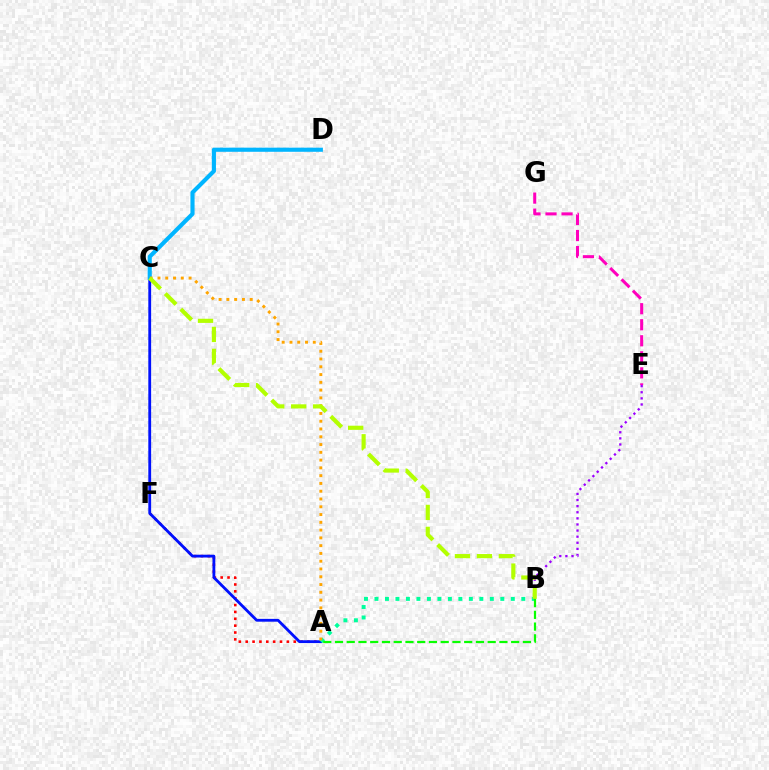{('A', 'F'): [{'color': '#ff0000', 'line_style': 'dotted', 'thickness': 1.86}], ('A', 'C'): [{'color': '#0010ff', 'line_style': 'solid', 'thickness': 2.03}, {'color': '#ffa500', 'line_style': 'dotted', 'thickness': 2.11}], ('C', 'D'): [{'color': '#00b5ff', 'line_style': 'solid', 'thickness': 2.97}], ('A', 'B'): [{'color': '#00ff9d', 'line_style': 'dotted', 'thickness': 2.85}, {'color': '#08ff00', 'line_style': 'dashed', 'thickness': 1.6}], ('B', 'E'): [{'color': '#9b00ff', 'line_style': 'dotted', 'thickness': 1.66}], ('E', 'G'): [{'color': '#ff00bd', 'line_style': 'dashed', 'thickness': 2.18}], ('B', 'C'): [{'color': '#b3ff00', 'line_style': 'dashed', 'thickness': 2.98}]}